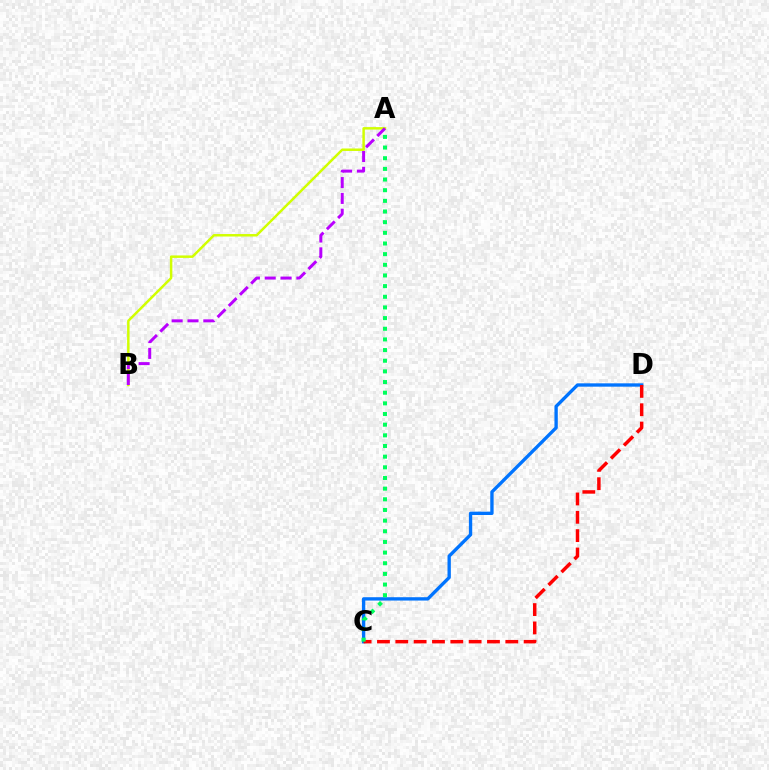{('C', 'D'): [{'color': '#0074ff', 'line_style': 'solid', 'thickness': 2.4}, {'color': '#ff0000', 'line_style': 'dashed', 'thickness': 2.49}], ('A', 'C'): [{'color': '#00ff5c', 'line_style': 'dotted', 'thickness': 2.9}], ('A', 'B'): [{'color': '#d1ff00', 'line_style': 'solid', 'thickness': 1.78}, {'color': '#b900ff', 'line_style': 'dashed', 'thickness': 2.15}]}